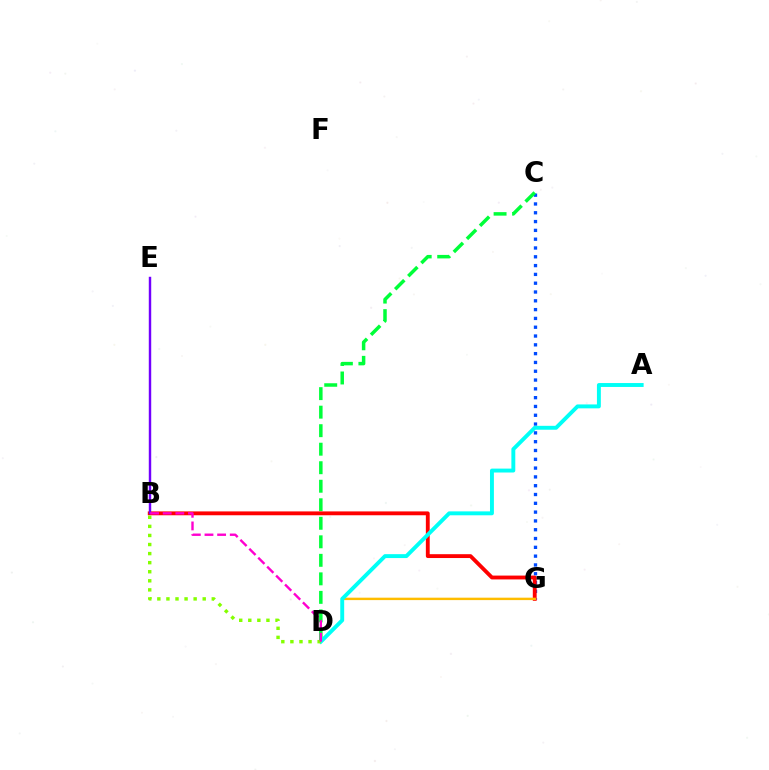{('C', 'G'): [{'color': '#004bff', 'line_style': 'dotted', 'thickness': 2.39}], ('C', 'D'): [{'color': '#00ff39', 'line_style': 'dashed', 'thickness': 2.52}], ('B', 'G'): [{'color': '#ff0000', 'line_style': 'solid', 'thickness': 2.77}], ('B', 'E'): [{'color': '#7200ff', 'line_style': 'solid', 'thickness': 1.75}], ('D', 'G'): [{'color': '#ffbd00', 'line_style': 'solid', 'thickness': 1.75}], ('A', 'D'): [{'color': '#00fff6', 'line_style': 'solid', 'thickness': 2.81}], ('B', 'D'): [{'color': '#84ff00', 'line_style': 'dotted', 'thickness': 2.46}, {'color': '#ff00cf', 'line_style': 'dashed', 'thickness': 1.72}]}